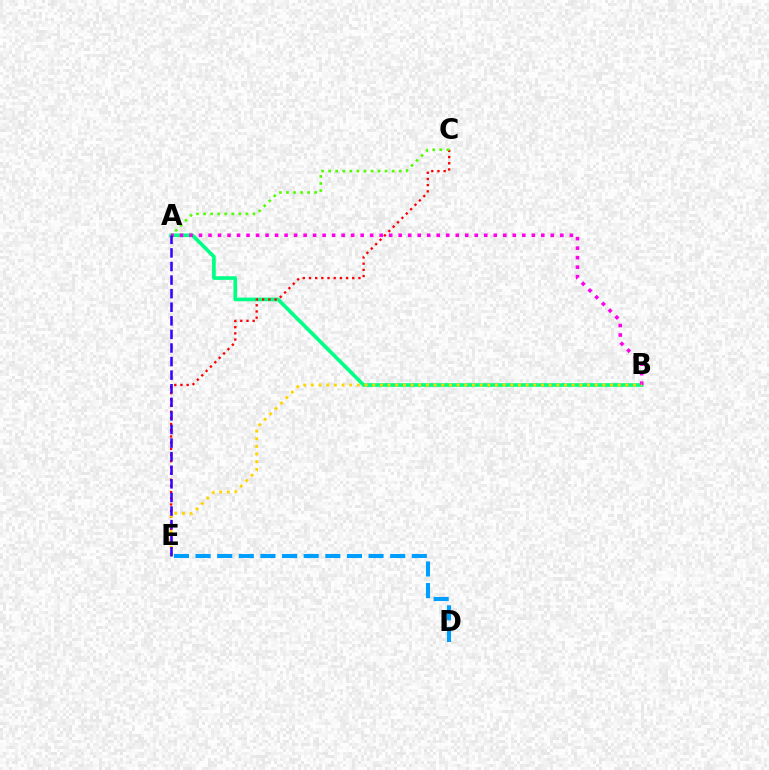{('A', 'B'): [{'color': '#00ff86', 'line_style': 'solid', 'thickness': 2.63}, {'color': '#ff00ed', 'line_style': 'dotted', 'thickness': 2.58}], ('C', 'E'): [{'color': '#ff0000', 'line_style': 'dotted', 'thickness': 1.68}], ('A', 'C'): [{'color': '#4fff00', 'line_style': 'dotted', 'thickness': 1.92}], ('D', 'E'): [{'color': '#009eff', 'line_style': 'dashed', 'thickness': 2.94}], ('B', 'E'): [{'color': '#ffd500', 'line_style': 'dotted', 'thickness': 2.08}], ('A', 'E'): [{'color': '#3700ff', 'line_style': 'dashed', 'thickness': 1.85}]}